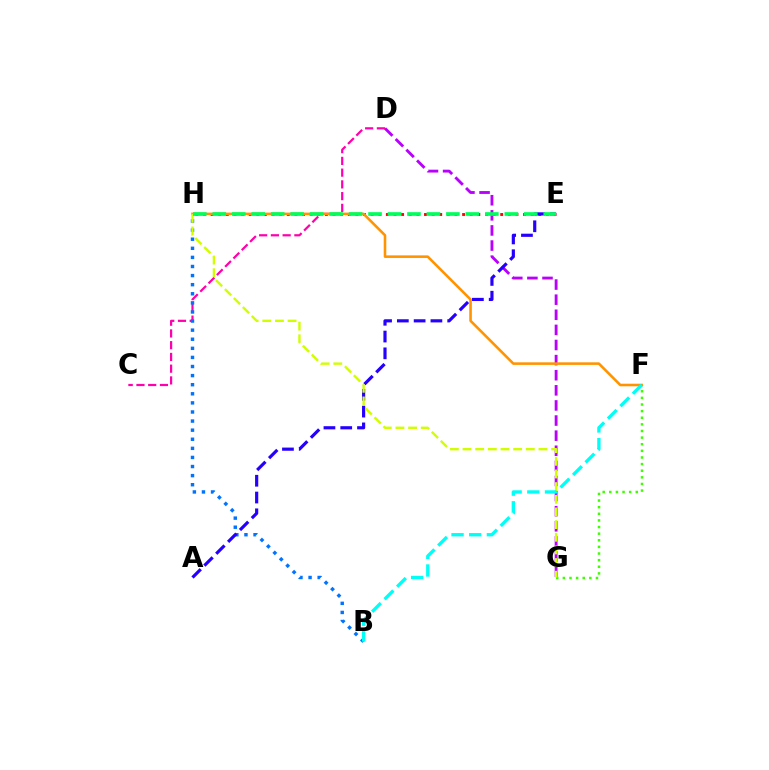{('D', 'G'): [{'color': '#b900ff', 'line_style': 'dashed', 'thickness': 2.05}], ('E', 'H'): [{'color': '#ff0000', 'line_style': 'dotted', 'thickness': 2.07}, {'color': '#00ff5c', 'line_style': 'dashed', 'thickness': 2.64}], ('F', 'G'): [{'color': '#3dff00', 'line_style': 'dotted', 'thickness': 1.8}], ('C', 'D'): [{'color': '#ff00ac', 'line_style': 'dashed', 'thickness': 1.6}], ('B', 'H'): [{'color': '#0074ff', 'line_style': 'dotted', 'thickness': 2.47}], ('A', 'E'): [{'color': '#2500ff', 'line_style': 'dashed', 'thickness': 2.28}], ('F', 'H'): [{'color': '#ff9400', 'line_style': 'solid', 'thickness': 1.86}], ('G', 'H'): [{'color': '#d1ff00', 'line_style': 'dashed', 'thickness': 1.72}], ('B', 'F'): [{'color': '#00fff6', 'line_style': 'dashed', 'thickness': 2.4}]}